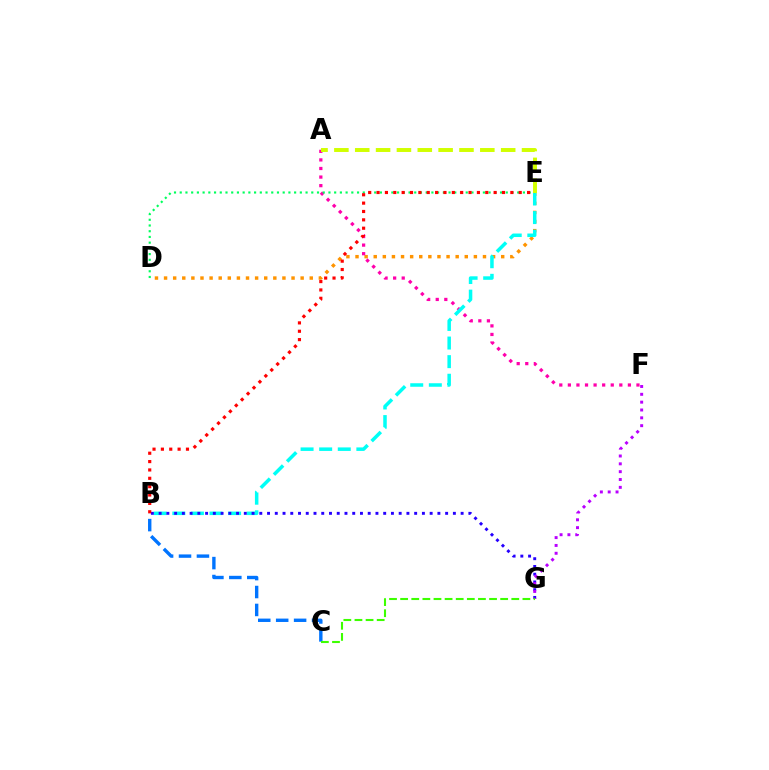{('D', 'E'): [{'color': '#ff9400', 'line_style': 'dotted', 'thickness': 2.47}, {'color': '#00ff5c', 'line_style': 'dotted', 'thickness': 1.55}], ('B', 'C'): [{'color': '#0074ff', 'line_style': 'dashed', 'thickness': 2.44}], ('A', 'F'): [{'color': '#ff00ac', 'line_style': 'dotted', 'thickness': 2.33}], ('B', 'E'): [{'color': '#00fff6', 'line_style': 'dashed', 'thickness': 2.53}, {'color': '#ff0000', 'line_style': 'dotted', 'thickness': 2.27}], ('B', 'G'): [{'color': '#2500ff', 'line_style': 'dotted', 'thickness': 2.1}], ('F', 'G'): [{'color': '#b900ff', 'line_style': 'dotted', 'thickness': 2.13}], ('C', 'G'): [{'color': '#3dff00', 'line_style': 'dashed', 'thickness': 1.51}], ('A', 'E'): [{'color': '#d1ff00', 'line_style': 'dashed', 'thickness': 2.83}]}